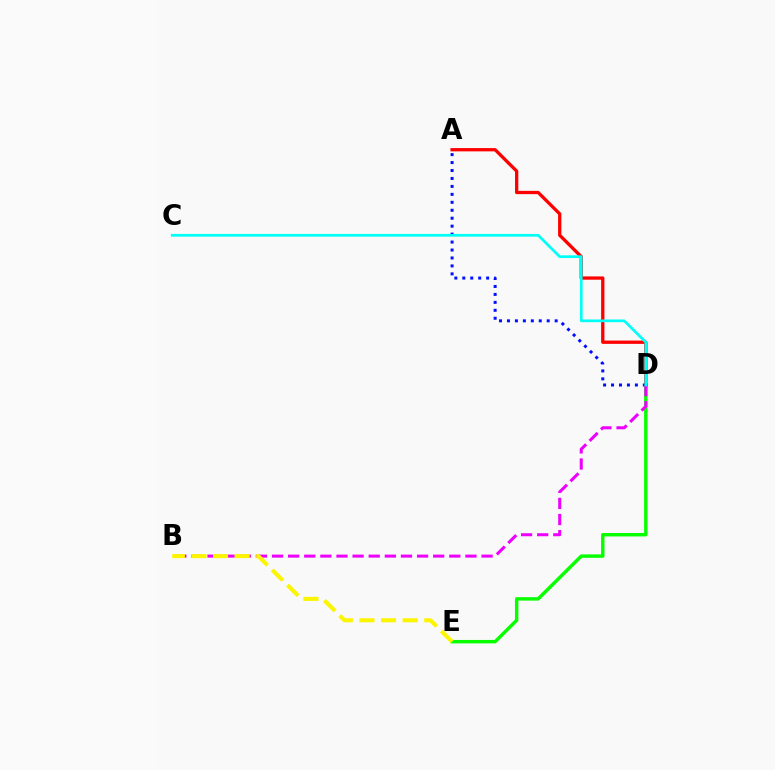{('D', 'E'): [{'color': '#08ff00', 'line_style': 'solid', 'thickness': 2.48}], ('A', 'D'): [{'color': '#ff0000', 'line_style': 'solid', 'thickness': 2.37}, {'color': '#0010ff', 'line_style': 'dotted', 'thickness': 2.16}], ('B', 'D'): [{'color': '#ee00ff', 'line_style': 'dashed', 'thickness': 2.19}], ('B', 'E'): [{'color': '#fcf500', 'line_style': 'dashed', 'thickness': 2.94}], ('C', 'D'): [{'color': '#00fff6', 'line_style': 'solid', 'thickness': 1.95}]}